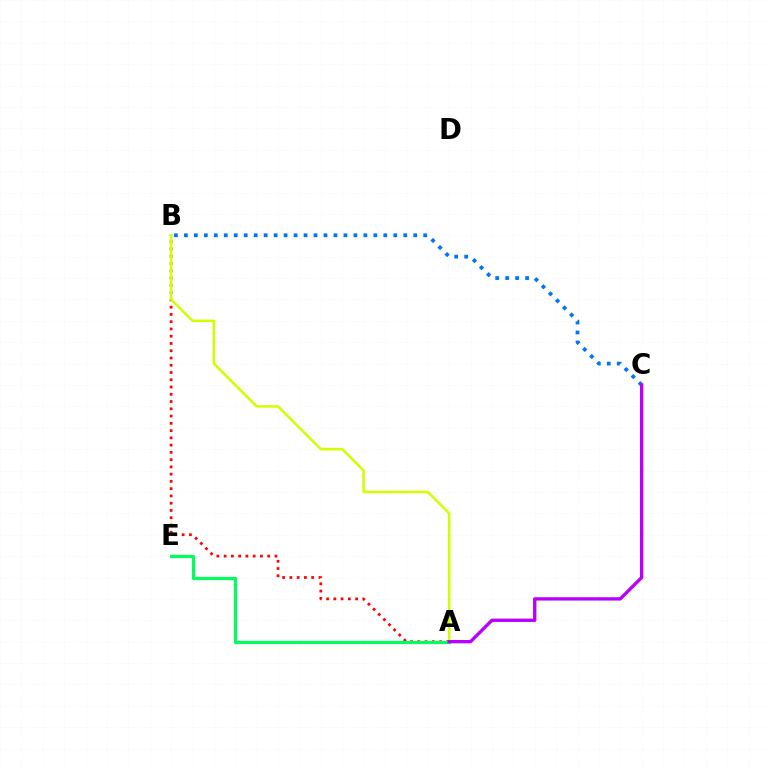{('A', 'B'): [{'color': '#ff0000', 'line_style': 'dotted', 'thickness': 1.97}, {'color': '#d1ff00', 'line_style': 'solid', 'thickness': 1.83}], ('B', 'C'): [{'color': '#0074ff', 'line_style': 'dotted', 'thickness': 2.71}], ('A', 'E'): [{'color': '#00ff5c', 'line_style': 'solid', 'thickness': 2.29}], ('A', 'C'): [{'color': '#b900ff', 'line_style': 'solid', 'thickness': 2.4}]}